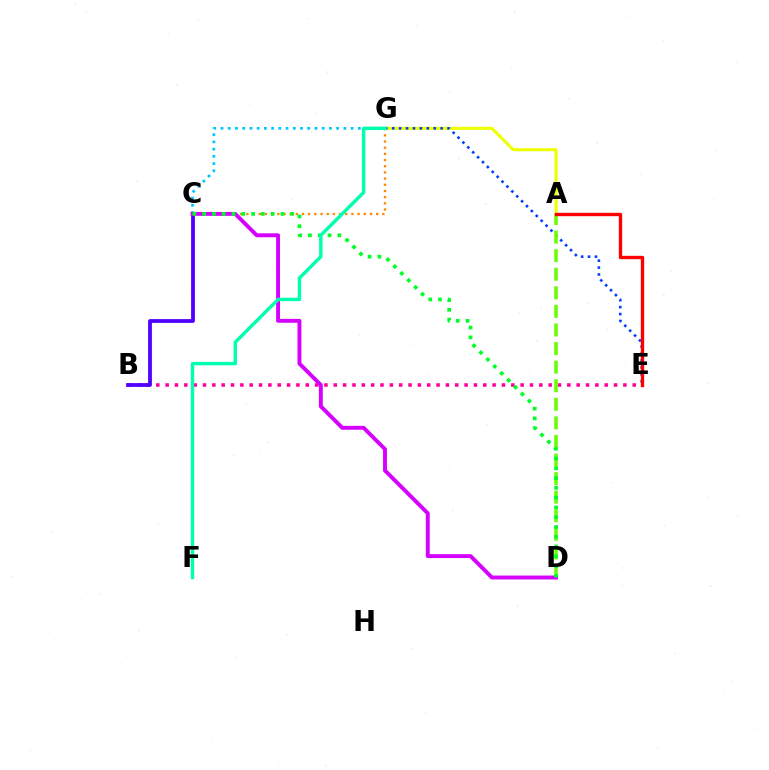{('A', 'G'): [{'color': '#eeff00', 'line_style': 'solid', 'thickness': 2.19}], ('C', 'G'): [{'color': '#ff8800', 'line_style': 'dotted', 'thickness': 1.68}, {'color': '#00c7ff', 'line_style': 'dotted', 'thickness': 1.96}], ('E', 'G'): [{'color': '#003fff', 'line_style': 'dotted', 'thickness': 1.88}], ('B', 'E'): [{'color': '#ff00a0', 'line_style': 'dotted', 'thickness': 2.54}], ('A', 'D'): [{'color': '#66ff00', 'line_style': 'dashed', 'thickness': 2.52}], ('A', 'E'): [{'color': '#ff0000', 'line_style': 'solid', 'thickness': 2.41}], ('B', 'C'): [{'color': '#4f00ff', 'line_style': 'solid', 'thickness': 2.72}], ('C', 'D'): [{'color': '#d600ff', 'line_style': 'solid', 'thickness': 2.82}, {'color': '#00ff27', 'line_style': 'dotted', 'thickness': 2.66}], ('F', 'G'): [{'color': '#00ffaf', 'line_style': 'solid', 'thickness': 2.47}]}